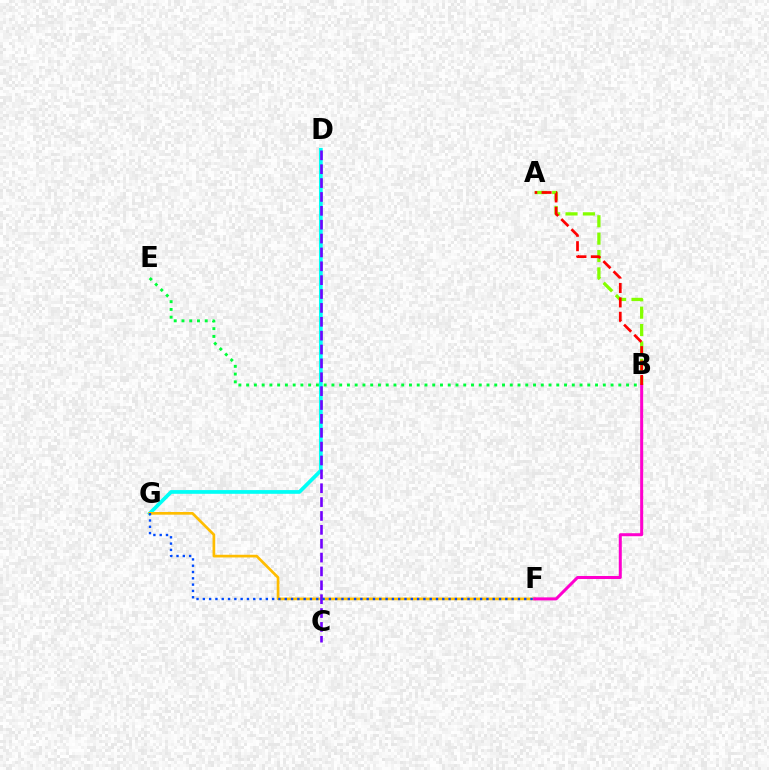{('D', 'G'): [{'color': '#00fff6', 'line_style': 'solid', 'thickness': 2.68}], ('F', 'G'): [{'color': '#ffbd00', 'line_style': 'solid', 'thickness': 1.94}, {'color': '#004bff', 'line_style': 'dotted', 'thickness': 1.71}], ('A', 'B'): [{'color': '#84ff00', 'line_style': 'dashed', 'thickness': 2.36}, {'color': '#ff0000', 'line_style': 'dashed', 'thickness': 1.96}], ('C', 'D'): [{'color': '#7200ff', 'line_style': 'dashed', 'thickness': 1.88}], ('B', 'F'): [{'color': '#ff00cf', 'line_style': 'solid', 'thickness': 2.17}], ('B', 'E'): [{'color': '#00ff39', 'line_style': 'dotted', 'thickness': 2.11}]}